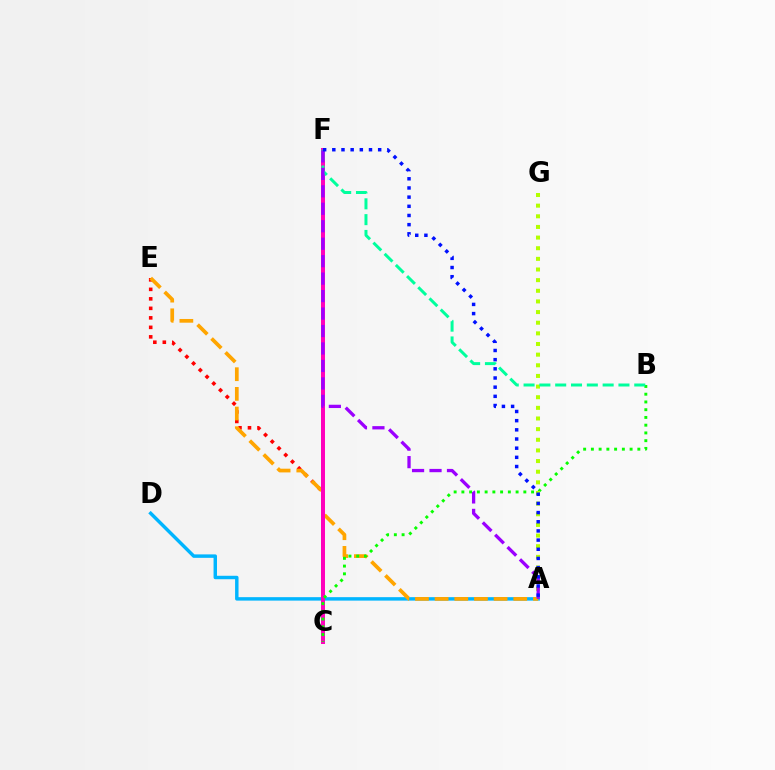{('C', 'E'): [{'color': '#ff0000', 'line_style': 'dotted', 'thickness': 2.58}], ('A', 'D'): [{'color': '#00b5ff', 'line_style': 'solid', 'thickness': 2.48}], ('A', 'E'): [{'color': '#ffa500', 'line_style': 'dashed', 'thickness': 2.67}], ('C', 'F'): [{'color': '#ff00bd', 'line_style': 'solid', 'thickness': 2.87}], ('B', 'C'): [{'color': '#08ff00', 'line_style': 'dotted', 'thickness': 2.1}], ('A', 'G'): [{'color': '#b3ff00', 'line_style': 'dotted', 'thickness': 2.89}], ('B', 'F'): [{'color': '#00ff9d', 'line_style': 'dashed', 'thickness': 2.15}], ('A', 'F'): [{'color': '#9b00ff', 'line_style': 'dashed', 'thickness': 2.37}, {'color': '#0010ff', 'line_style': 'dotted', 'thickness': 2.49}]}